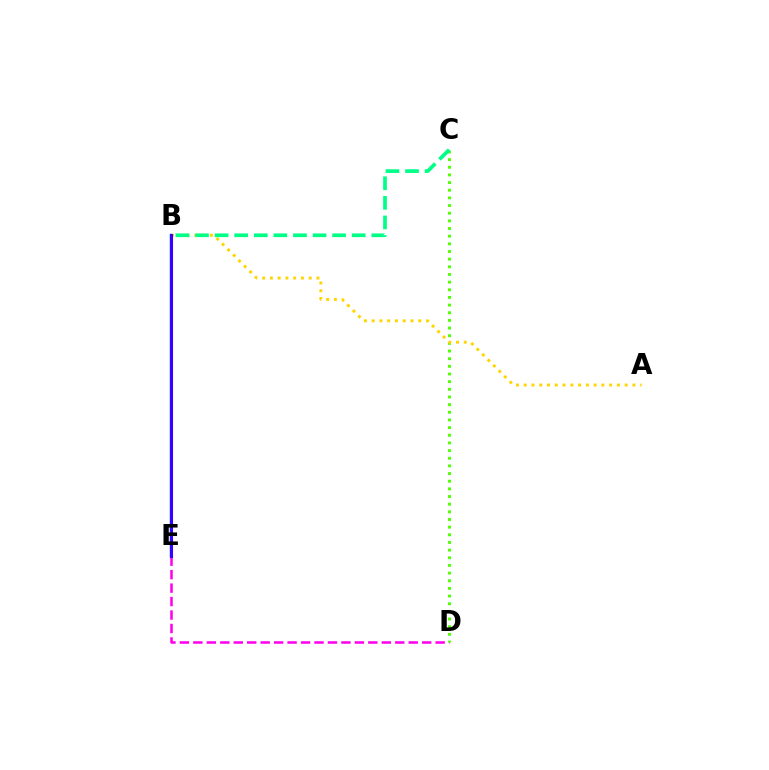{('D', 'E'): [{'color': '#ff00ed', 'line_style': 'dashed', 'thickness': 1.83}], ('B', 'E'): [{'color': '#009eff', 'line_style': 'solid', 'thickness': 1.8}, {'color': '#ff0000', 'line_style': 'dotted', 'thickness': 1.82}, {'color': '#3700ff', 'line_style': 'solid', 'thickness': 2.22}], ('C', 'D'): [{'color': '#4fff00', 'line_style': 'dotted', 'thickness': 2.08}], ('A', 'B'): [{'color': '#ffd500', 'line_style': 'dotted', 'thickness': 2.11}], ('B', 'C'): [{'color': '#00ff86', 'line_style': 'dashed', 'thickness': 2.66}]}